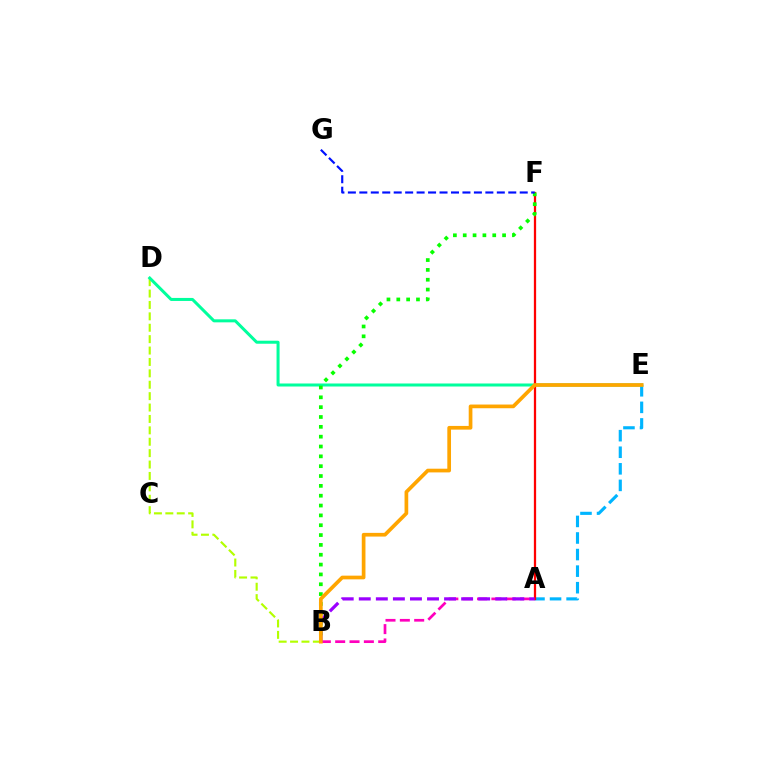{('B', 'D'): [{'color': '#b3ff00', 'line_style': 'dashed', 'thickness': 1.55}], ('A', 'E'): [{'color': '#00b5ff', 'line_style': 'dashed', 'thickness': 2.25}], ('D', 'E'): [{'color': '#00ff9d', 'line_style': 'solid', 'thickness': 2.17}], ('A', 'B'): [{'color': '#ff00bd', 'line_style': 'dashed', 'thickness': 1.95}, {'color': '#9b00ff', 'line_style': 'dashed', 'thickness': 2.32}], ('A', 'F'): [{'color': '#ff0000', 'line_style': 'solid', 'thickness': 1.63}], ('B', 'F'): [{'color': '#08ff00', 'line_style': 'dotted', 'thickness': 2.67}], ('B', 'E'): [{'color': '#ffa500', 'line_style': 'solid', 'thickness': 2.66}], ('F', 'G'): [{'color': '#0010ff', 'line_style': 'dashed', 'thickness': 1.56}]}